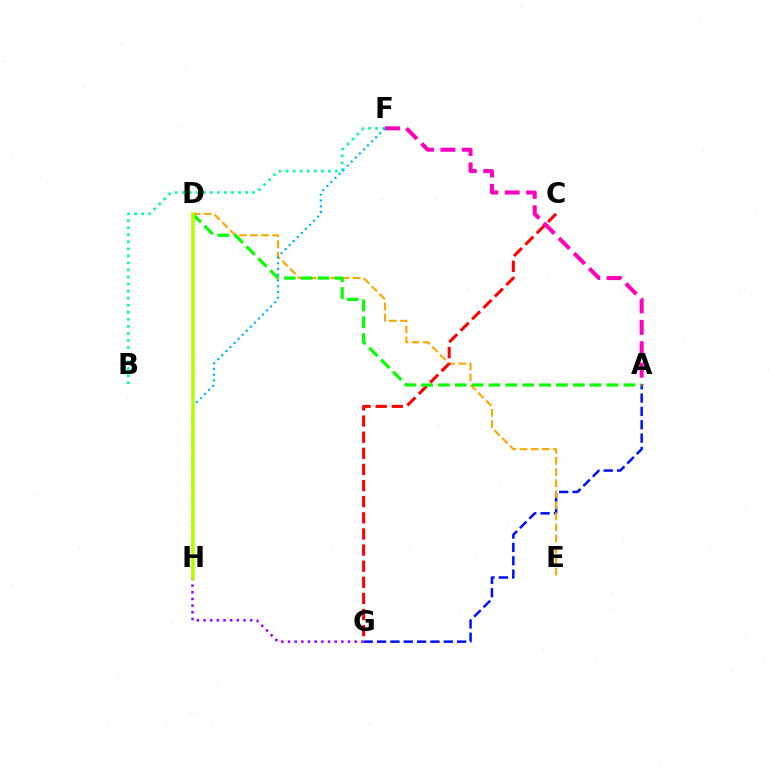{('A', 'G'): [{'color': '#0010ff', 'line_style': 'dashed', 'thickness': 1.81}], ('D', 'E'): [{'color': '#ffa500', 'line_style': 'dashed', 'thickness': 1.5}], ('C', 'G'): [{'color': '#ff0000', 'line_style': 'dashed', 'thickness': 2.19}], ('A', 'F'): [{'color': '#ff00bd', 'line_style': 'dashed', 'thickness': 2.91}], ('B', 'F'): [{'color': '#00ff9d', 'line_style': 'dotted', 'thickness': 1.91}], ('F', 'H'): [{'color': '#00b5ff', 'line_style': 'dotted', 'thickness': 1.56}], ('G', 'H'): [{'color': '#9b00ff', 'line_style': 'dotted', 'thickness': 1.81}], ('A', 'D'): [{'color': '#08ff00', 'line_style': 'dashed', 'thickness': 2.29}], ('D', 'H'): [{'color': '#b3ff00', 'line_style': 'solid', 'thickness': 2.6}]}